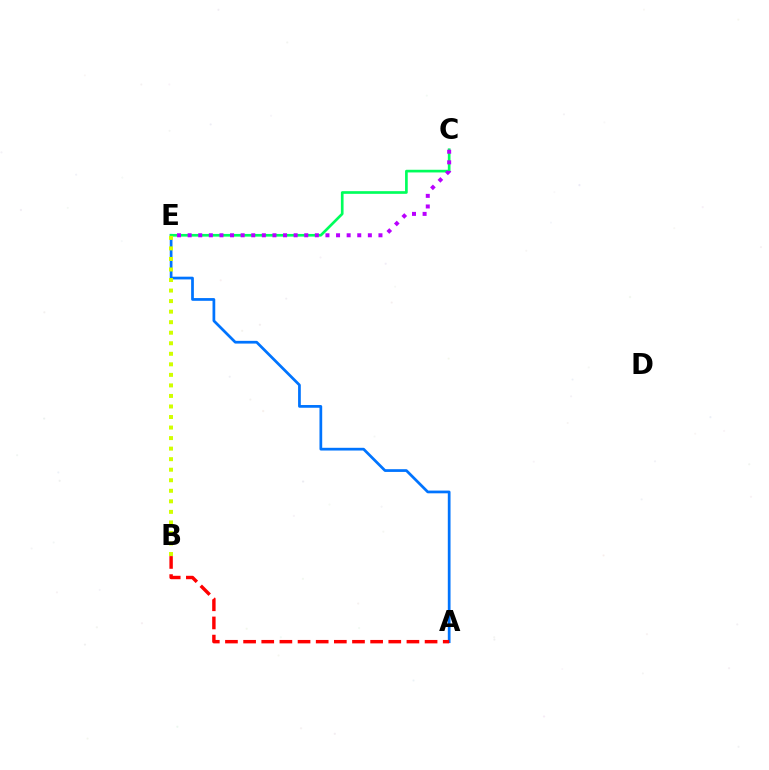{('A', 'E'): [{'color': '#0074ff', 'line_style': 'solid', 'thickness': 1.97}], ('C', 'E'): [{'color': '#00ff5c', 'line_style': 'solid', 'thickness': 1.92}, {'color': '#b900ff', 'line_style': 'dotted', 'thickness': 2.88}], ('B', 'E'): [{'color': '#d1ff00', 'line_style': 'dotted', 'thickness': 2.86}], ('A', 'B'): [{'color': '#ff0000', 'line_style': 'dashed', 'thickness': 2.47}]}